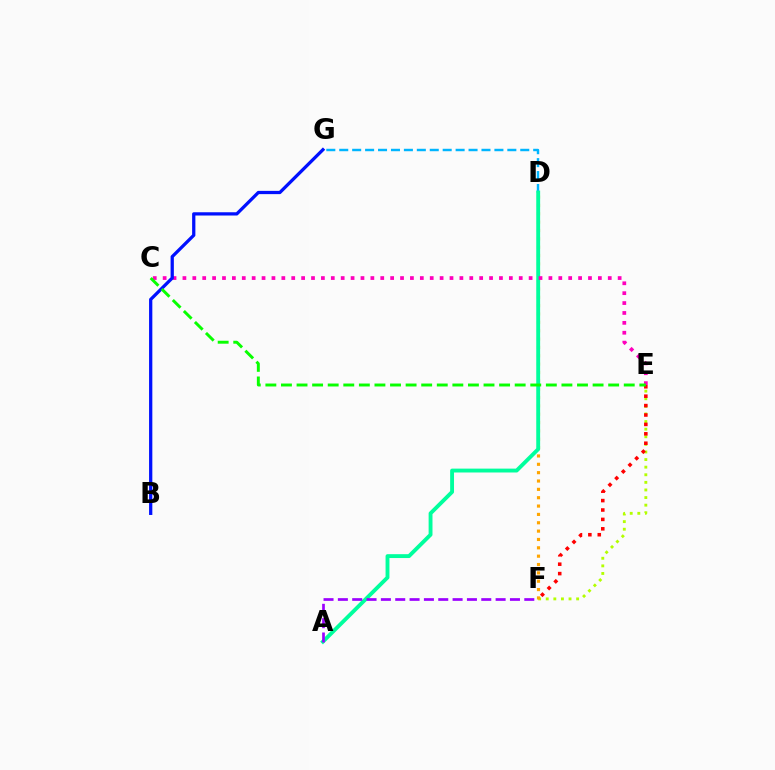{('E', 'F'): [{'color': '#b3ff00', 'line_style': 'dotted', 'thickness': 2.06}, {'color': '#ff0000', 'line_style': 'dotted', 'thickness': 2.56}], ('D', 'F'): [{'color': '#ffa500', 'line_style': 'dotted', 'thickness': 2.27}], ('D', 'G'): [{'color': '#00b5ff', 'line_style': 'dashed', 'thickness': 1.76}], ('A', 'D'): [{'color': '#00ff9d', 'line_style': 'solid', 'thickness': 2.78}], ('C', 'E'): [{'color': '#ff00bd', 'line_style': 'dotted', 'thickness': 2.69}, {'color': '#08ff00', 'line_style': 'dashed', 'thickness': 2.12}], ('B', 'G'): [{'color': '#0010ff', 'line_style': 'solid', 'thickness': 2.35}], ('A', 'F'): [{'color': '#9b00ff', 'line_style': 'dashed', 'thickness': 1.95}]}